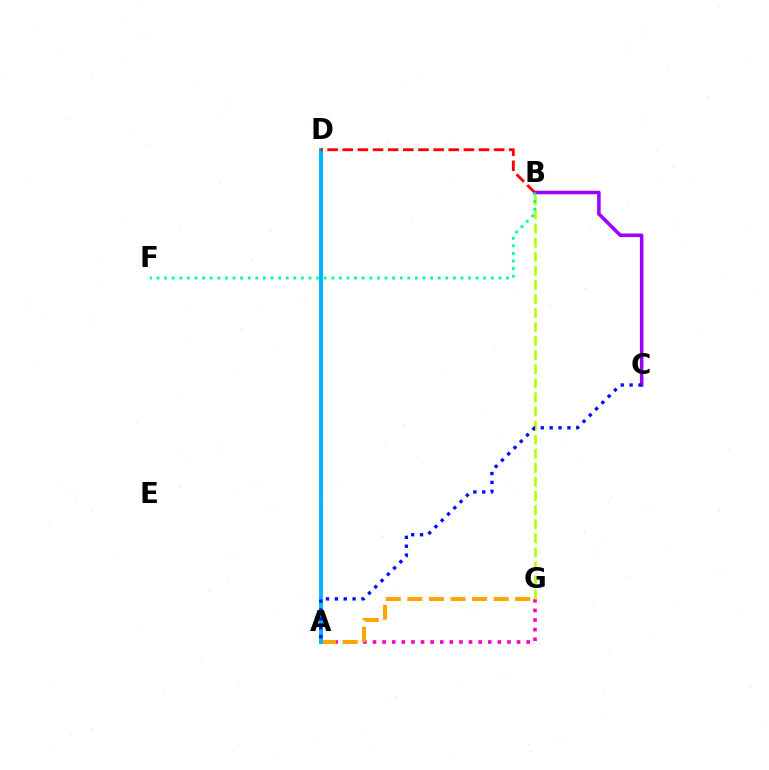{('A', 'G'): [{'color': '#ff00bd', 'line_style': 'dotted', 'thickness': 2.61}, {'color': '#ffa500', 'line_style': 'dashed', 'thickness': 2.93}], ('A', 'D'): [{'color': '#08ff00', 'line_style': 'solid', 'thickness': 1.74}, {'color': '#00b5ff', 'line_style': 'solid', 'thickness': 2.81}], ('B', 'C'): [{'color': '#9b00ff', 'line_style': 'solid', 'thickness': 2.57}], ('B', 'D'): [{'color': '#ff0000', 'line_style': 'dashed', 'thickness': 2.06}], ('B', 'G'): [{'color': '#b3ff00', 'line_style': 'dashed', 'thickness': 1.91}], ('B', 'F'): [{'color': '#00ff9d', 'line_style': 'dotted', 'thickness': 2.06}], ('A', 'C'): [{'color': '#0010ff', 'line_style': 'dotted', 'thickness': 2.41}]}